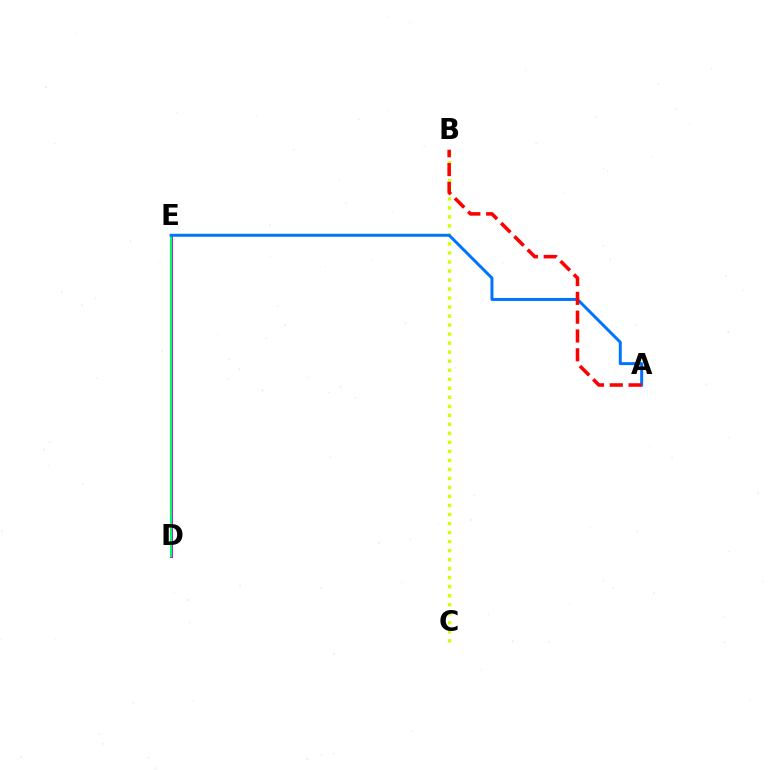{('D', 'E'): [{'color': '#b900ff', 'line_style': 'solid', 'thickness': 2.08}, {'color': '#00ff5c', 'line_style': 'solid', 'thickness': 1.51}], ('B', 'C'): [{'color': '#d1ff00', 'line_style': 'dotted', 'thickness': 2.45}], ('A', 'E'): [{'color': '#0074ff', 'line_style': 'solid', 'thickness': 2.14}], ('A', 'B'): [{'color': '#ff0000', 'line_style': 'dashed', 'thickness': 2.56}]}